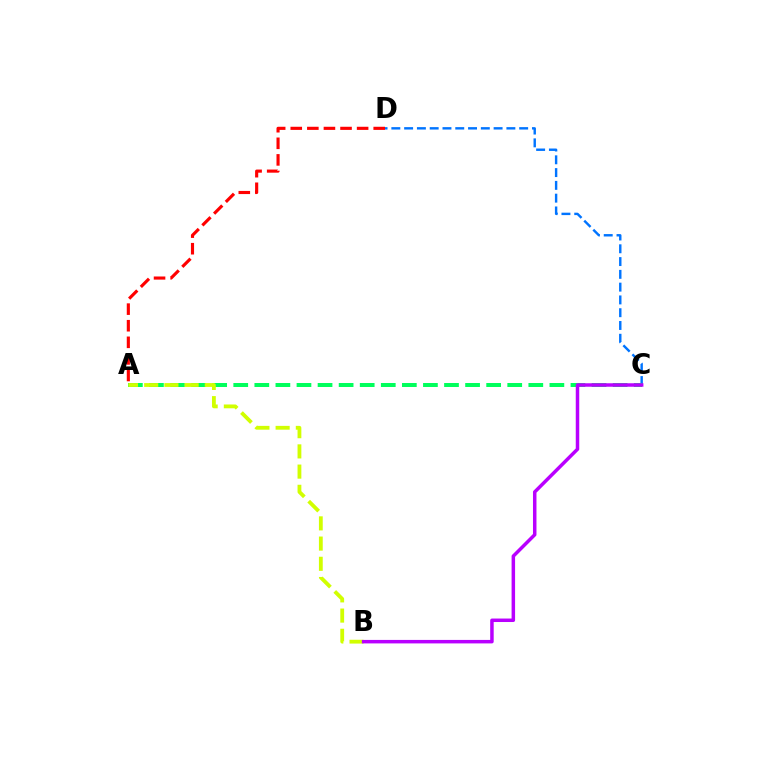{('C', 'D'): [{'color': '#0074ff', 'line_style': 'dashed', 'thickness': 1.74}], ('A', 'C'): [{'color': '#00ff5c', 'line_style': 'dashed', 'thickness': 2.86}], ('A', 'D'): [{'color': '#ff0000', 'line_style': 'dashed', 'thickness': 2.25}], ('A', 'B'): [{'color': '#d1ff00', 'line_style': 'dashed', 'thickness': 2.75}], ('B', 'C'): [{'color': '#b900ff', 'line_style': 'solid', 'thickness': 2.51}]}